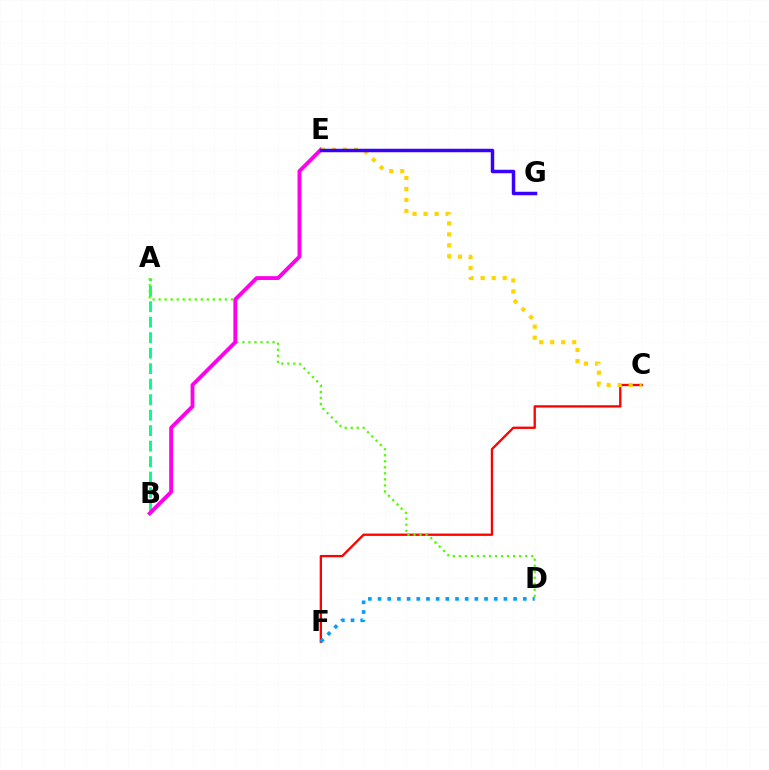{('C', 'F'): [{'color': '#ff0000', 'line_style': 'solid', 'thickness': 1.67}], ('A', 'B'): [{'color': '#00ff86', 'line_style': 'dashed', 'thickness': 2.1}], ('A', 'D'): [{'color': '#4fff00', 'line_style': 'dotted', 'thickness': 1.64}], ('D', 'F'): [{'color': '#009eff', 'line_style': 'dotted', 'thickness': 2.63}], ('B', 'E'): [{'color': '#ff00ed', 'line_style': 'solid', 'thickness': 2.77}], ('C', 'E'): [{'color': '#ffd500', 'line_style': 'dotted', 'thickness': 2.99}], ('E', 'G'): [{'color': '#3700ff', 'line_style': 'solid', 'thickness': 2.5}]}